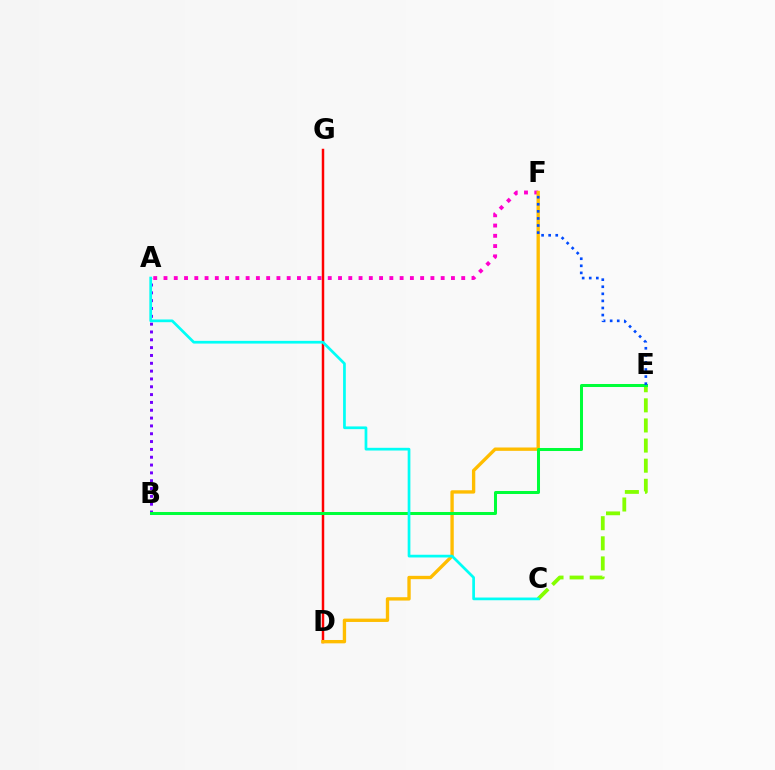{('A', 'B'): [{'color': '#7200ff', 'line_style': 'dotted', 'thickness': 2.13}], ('A', 'F'): [{'color': '#ff00cf', 'line_style': 'dotted', 'thickness': 2.79}], ('D', 'G'): [{'color': '#ff0000', 'line_style': 'solid', 'thickness': 1.78}], ('C', 'E'): [{'color': '#84ff00', 'line_style': 'dashed', 'thickness': 2.73}], ('D', 'F'): [{'color': '#ffbd00', 'line_style': 'solid', 'thickness': 2.41}], ('B', 'E'): [{'color': '#00ff39', 'line_style': 'solid', 'thickness': 2.17}], ('E', 'F'): [{'color': '#004bff', 'line_style': 'dotted', 'thickness': 1.92}], ('A', 'C'): [{'color': '#00fff6', 'line_style': 'solid', 'thickness': 1.96}]}